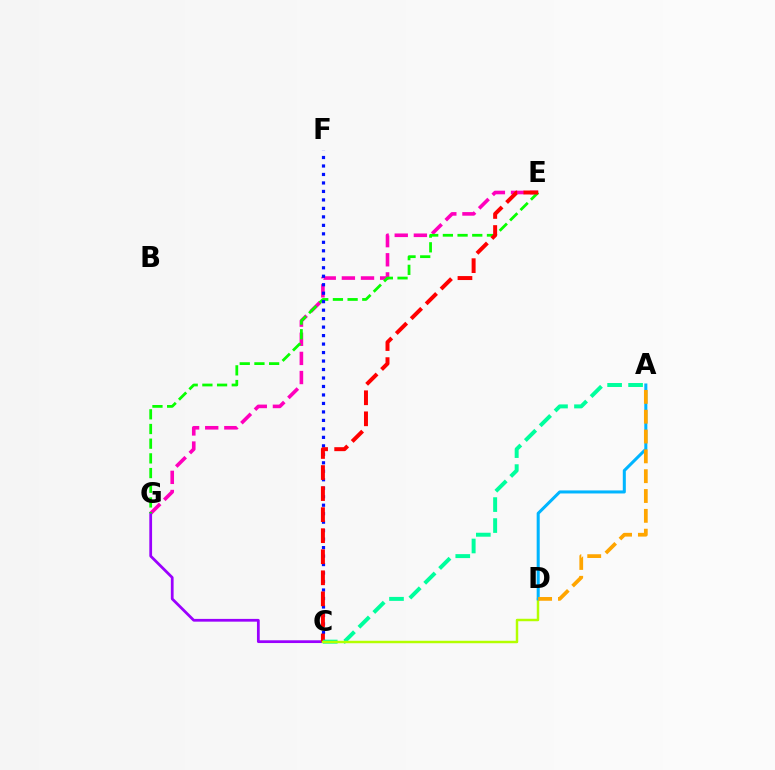{('E', 'G'): [{'color': '#ff00bd', 'line_style': 'dashed', 'thickness': 2.6}, {'color': '#08ff00', 'line_style': 'dashed', 'thickness': 2.0}], ('C', 'G'): [{'color': '#9b00ff', 'line_style': 'solid', 'thickness': 1.99}], ('C', 'F'): [{'color': '#0010ff', 'line_style': 'dotted', 'thickness': 2.3}], ('C', 'E'): [{'color': '#ff0000', 'line_style': 'dashed', 'thickness': 2.86}], ('A', 'C'): [{'color': '#00ff9d', 'line_style': 'dashed', 'thickness': 2.85}], ('C', 'D'): [{'color': '#b3ff00', 'line_style': 'solid', 'thickness': 1.77}], ('A', 'D'): [{'color': '#00b5ff', 'line_style': 'solid', 'thickness': 2.19}, {'color': '#ffa500', 'line_style': 'dashed', 'thickness': 2.69}]}